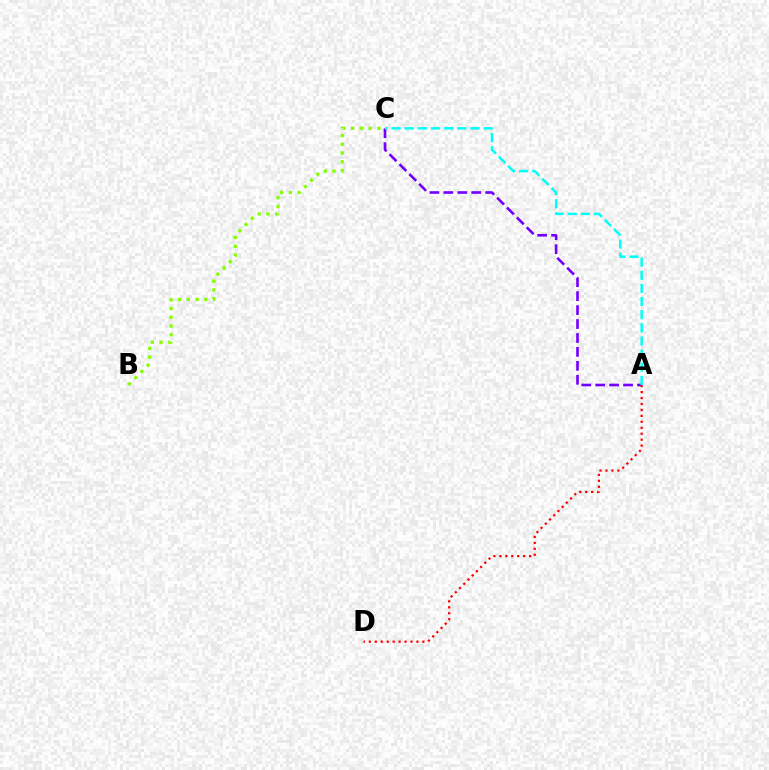{('A', 'C'): [{'color': '#7200ff', 'line_style': 'dashed', 'thickness': 1.89}, {'color': '#00fff6', 'line_style': 'dashed', 'thickness': 1.79}], ('A', 'D'): [{'color': '#ff0000', 'line_style': 'dotted', 'thickness': 1.62}], ('B', 'C'): [{'color': '#84ff00', 'line_style': 'dotted', 'thickness': 2.38}]}